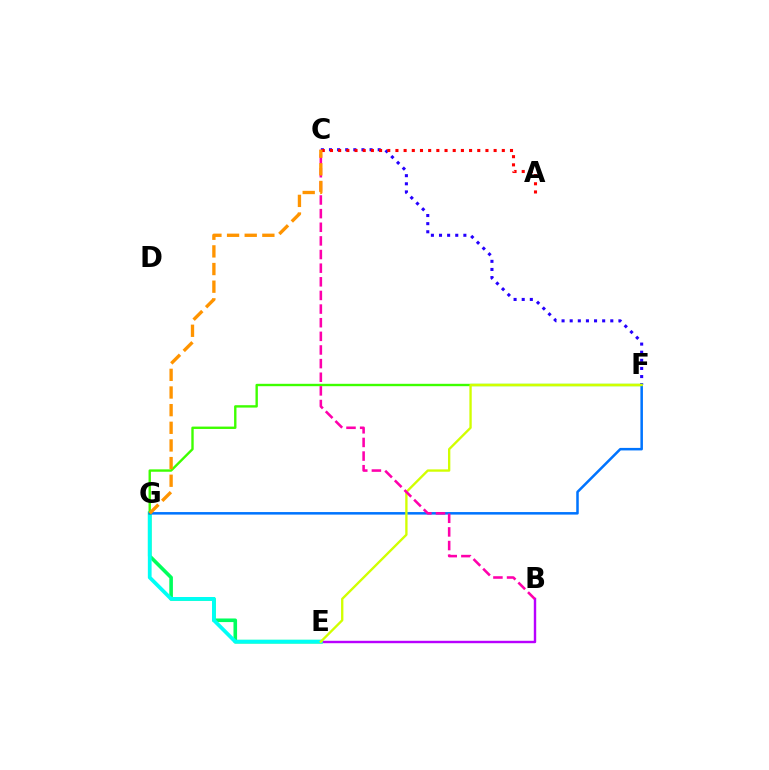{('C', 'F'): [{'color': '#2500ff', 'line_style': 'dotted', 'thickness': 2.21}], ('B', 'E'): [{'color': '#b900ff', 'line_style': 'solid', 'thickness': 1.74}], ('E', 'G'): [{'color': '#00ff5c', 'line_style': 'solid', 'thickness': 2.59}, {'color': '#00fff6', 'line_style': 'solid', 'thickness': 2.7}], ('F', 'G'): [{'color': '#3dff00', 'line_style': 'solid', 'thickness': 1.72}, {'color': '#0074ff', 'line_style': 'solid', 'thickness': 1.82}], ('E', 'F'): [{'color': '#d1ff00', 'line_style': 'solid', 'thickness': 1.69}], ('A', 'C'): [{'color': '#ff0000', 'line_style': 'dotted', 'thickness': 2.22}], ('B', 'C'): [{'color': '#ff00ac', 'line_style': 'dashed', 'thickness': 1.85}], ('C', 'G'): [{'color': '#ff9400', 'line_style': 'dashed', 'thickness': 2.4}]}